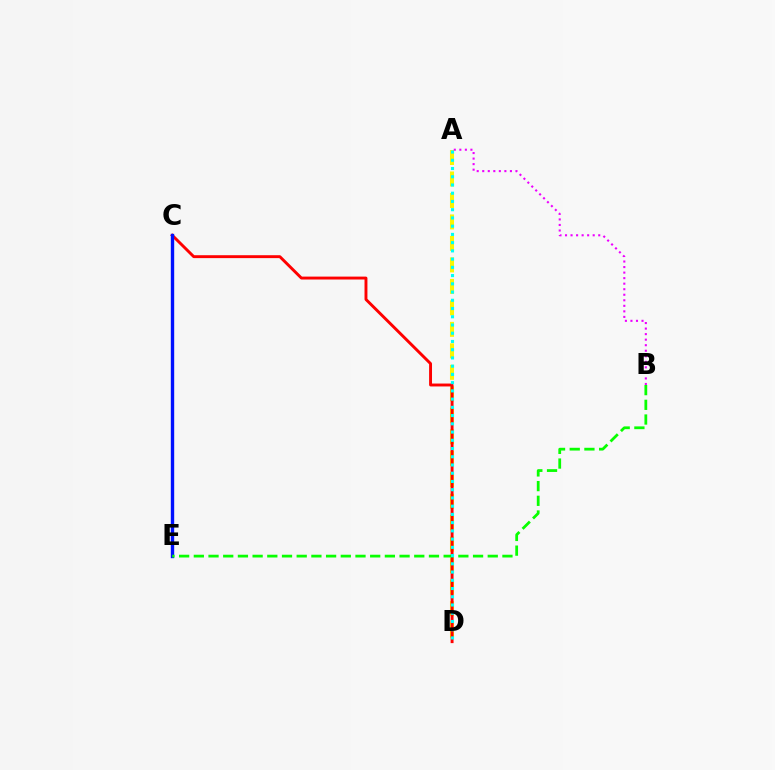{('A', 'D'): [{'color': '#fcf500', 'line_style': 'dashed', 'thickness': 2.92}, {'color': '#00fff6', 'line_style': 'dotted', 'thickness': 2.24}], ('C', 'D'): [{'color': '#ff0000', 'line_style': 'solid', 'thickness': 2.1}], ('A', 'B'): [{'color': '#ee00ff', 'line_style': 'dotted', 'thickness': 1.5}], ('C', 'E'): [{'color': '#0010ff', 'line_style': 'solid', 'thickness': 2.43}], ('B', 'E'): [{'color': '#08ff00', 'line_style': 'dashed', 'thickness': 2.0}]}